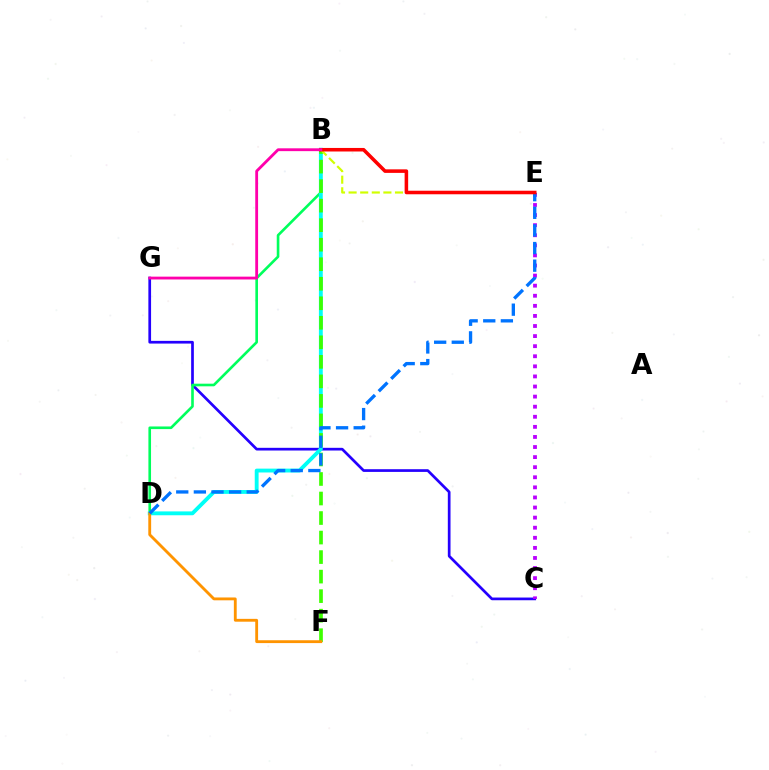{('C', 'G'): [{'color': '#2500ff', 'line_style': 'solid', 'thickness': 1.95}], ('B', 'D'): [{'color': '#00ff5c', 'line_style': 'solid', 'thickness': 1.9}, {'color': '#00fff6', 'line_style': 'solid', 'thickness': 2.77}], ('B', 'F'): [{'color': '#3dff00', 'line_style': 'dashed', 'thickness': 2.65}], ('D', 'F'): [{'color': '#ff9400', 'line_style': 'solid', 'thickness': 2.04}], ('C', 'E'): [{'color': '#b900ff', 'line_style': 'dotted', 'thickness': 2.74}], ('B', 'E'): [{'color': '#d1ff00', 'line_style': 'dashed', 'thickness': 1.58}, {'color': '#ff0000', 'line_style': 'solid', 'thickness': 2.55}], ('D', 'E'): [{'color': '#0074ff', 'line_style': 'dashed', 'thickness': 2.39}], ('B', 'G'): [{'color': '#ff00ac', 'line_style': 'solid', 'thickness': 2.03}]}